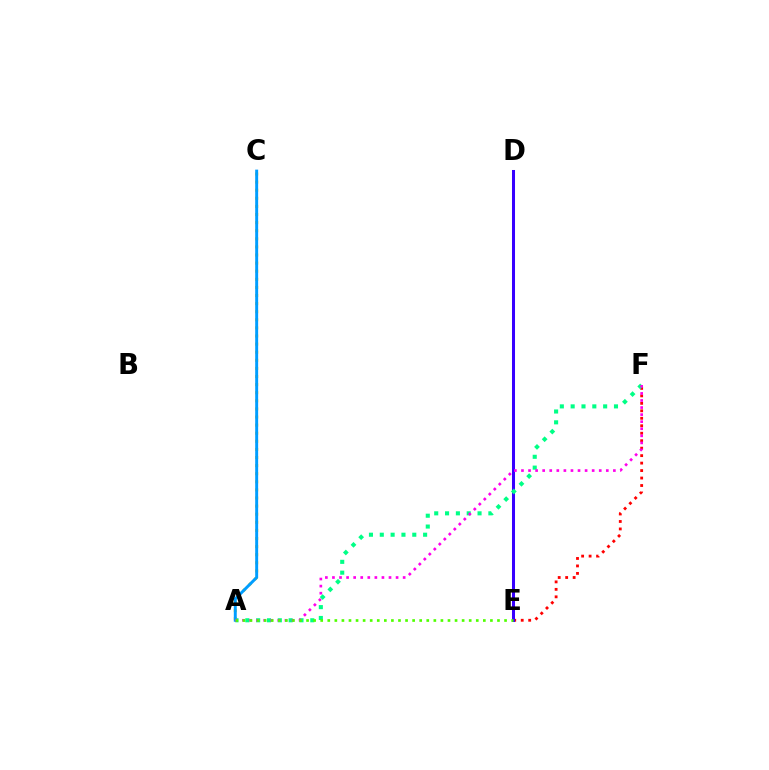{('E', 'F'): [{'color': '#ff0000', 'line_style': 'dotted', 'thickness': 2.03}], ('D', 'E'): [{'color': '#3700ff', 'line_style': 'solid', 'thickness': 2.18}], ('A', 'F'): [{'color': '#00ff86', 'line_style': 'dotted', 'thickness': 2.94}, {'color': '#ff00ed', 'line_style': 'dotted', 'thickness': 1.92}], ('A', 'C'): [{'color': '#ffd500', 'line_style': 'dotted', 'thickness': 2.2}, {'color': '#009eff', 'line_style': 'solid', 'thickness': 2.12}], ('A', 'E'): [{'color': '#4fff00', 'line_style': 'dotted', 'thickness': 1.92}]}